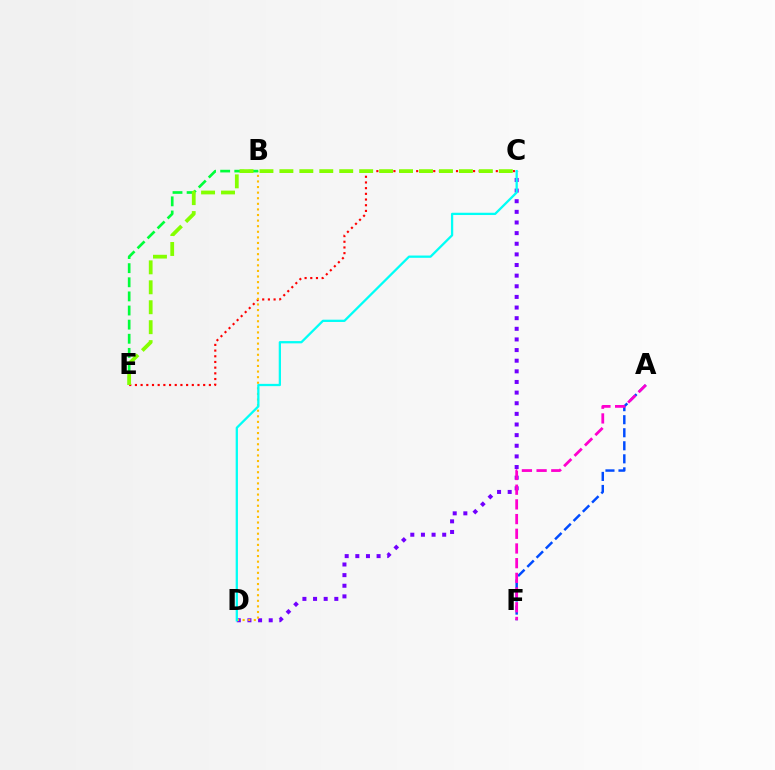{('C', 'E'): [{'color': '#ff0000', 'line_style': 'dotted', 'thickness': 1.55}, {'color': '#84ff00', 'line_style': 'dashed', 'thickness': 2.71}], ('C', 'D'): [{'color': '#7200ff', 'line_style': 'dotted', 'thickness': 2.89}, {'color': '#00fff6', 'line_style': 'solid', 'thickness': 1.64}], ('B', 'D'): [{'color': '#ffbd00', 'line_style': 'dotted', 'thickness': 1.52}], ('B', 'E'): [{'color': '#00ff39', 'line_style': 'dashed', 'thickness': 1.92}], ('A', 'F'): [{'color': '#004bff', 'line_style': 'dashed', 'thickness': 1.77}, {'color': '#ff00cf', 'line_style': 'dashed', 'thickness': 2.0}]}